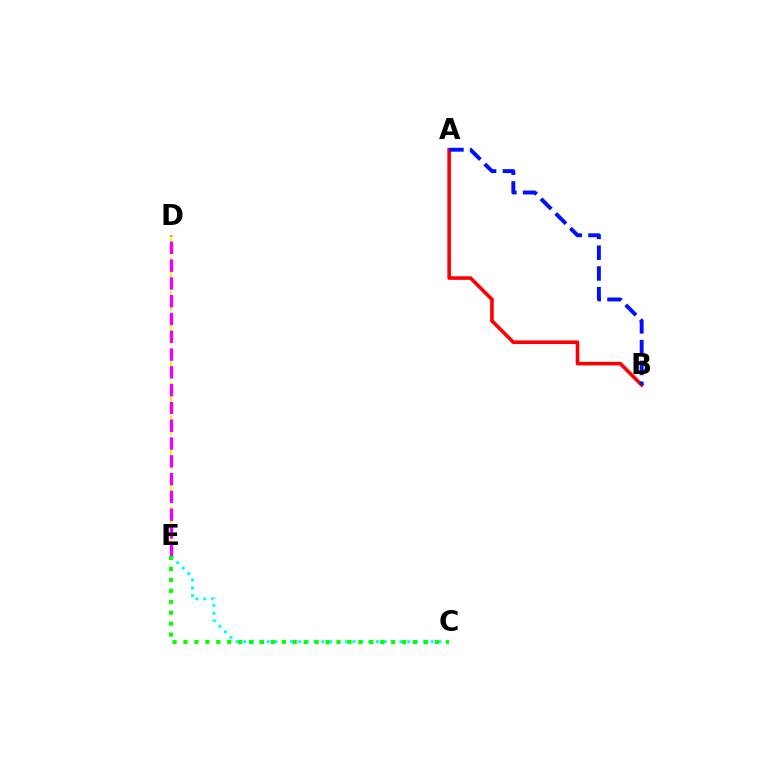{('A', 'B'): [{'color': '#ff0000', 'line_style': 'solid', 'thickness': 2.59}, {'color': '#0010ff', 'line_style': 'dashed', 'thickness': 2.82}], ('C', 'E'): [{'color': '#00fff6', 'line_style': 'dotted', 'thickness': 2.12}, {'color': '#08ff00', 'line_style': 'dotted', 'thickness': 2.97}], ('D', 'E'): [{'color': '#fcf500', 'line_style': 'dashed', 'thickness': 1.54}, {'color': '#ee00ff', 'line_style': 'dashed', 'thickness': 2.42}]}